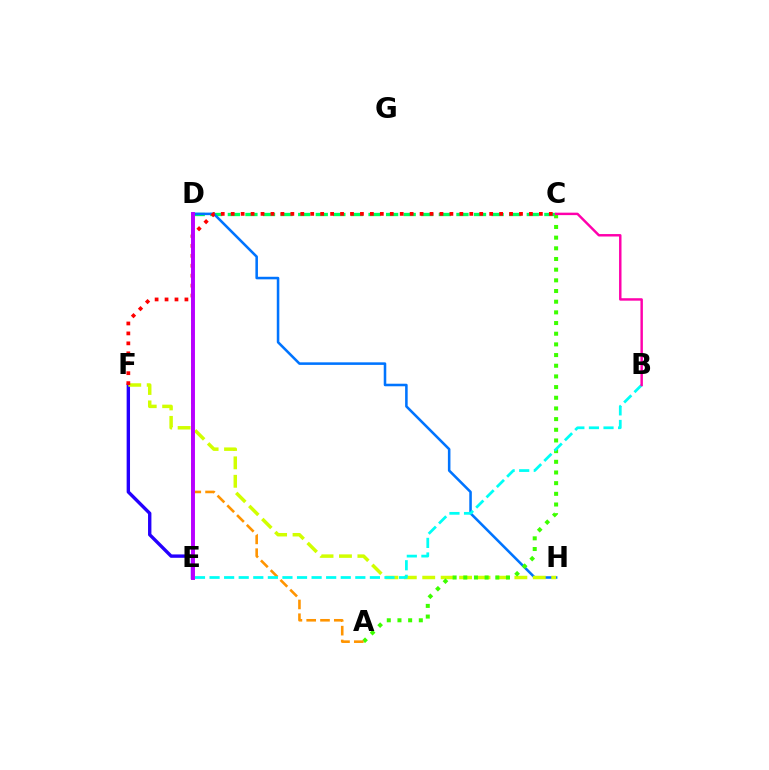{('C', 'D'): [{'color': '#00ff5c', 'line_style': 'dashed', 'thickness': 2.39}], ('E', 'F'): [{'color': '#2500ff', 'line_style': 'solid', 'thickness': 2.43}], ('D', 'H'): [{'color': '#0074ff', 'line_style': 'solid', 'thickness': 1.84}], ('F', 'H'): [{'color': '#d1ff00', 'line_style': 'dashed', 'thickness': 2.5}], ('A', 'C'): [{'color': '#3dff00', 'line_style': 'dotted', 'thickness': 2.9}], ('A', 'D'): [{'color': '#ff9400', 'line_style': 'dashed', 'thickness': 1.87}], ('B', 'E'): [{'color': '#00fff6', 'line_style': 'dashed', 'thickness': 1.98}], ('C', 'F'): [{'color': '#ff0000', 'line_style': 'dotted', 'thickness': 2.7}], ('B', 'C'): [{'color': '#ff00ac', 'line_style': 'solid', 'thickness': 1.76}], ('D', 'E'): [{'color': '#b900ff', 'line_style': 'solid', 'thickness': 2.82}]}